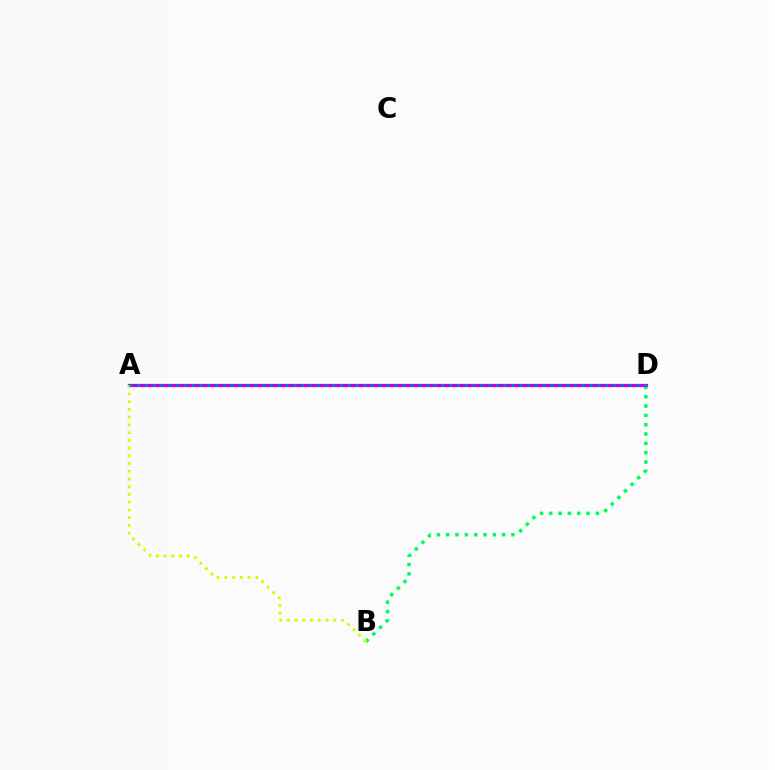{('A', 'D'): [{'color': '#ff0000', 'line_style': 'solid', 'thickness': 2.32}, {'color': '#b900ff', 'line_style': 'solid', 'thickness': 1.85}, {'color': '#0074ff', 'line_style': 'dotted', 'thickness': 2.12}], ('B', 'D'): [{'color': '#00ff5c', 'line_style': 'dotted', 'thickness': 2.53}], ('A', 'B'): [{'color': '#d1ff00', 'line_style': 'dotted', 'thickness': 2.1}]}